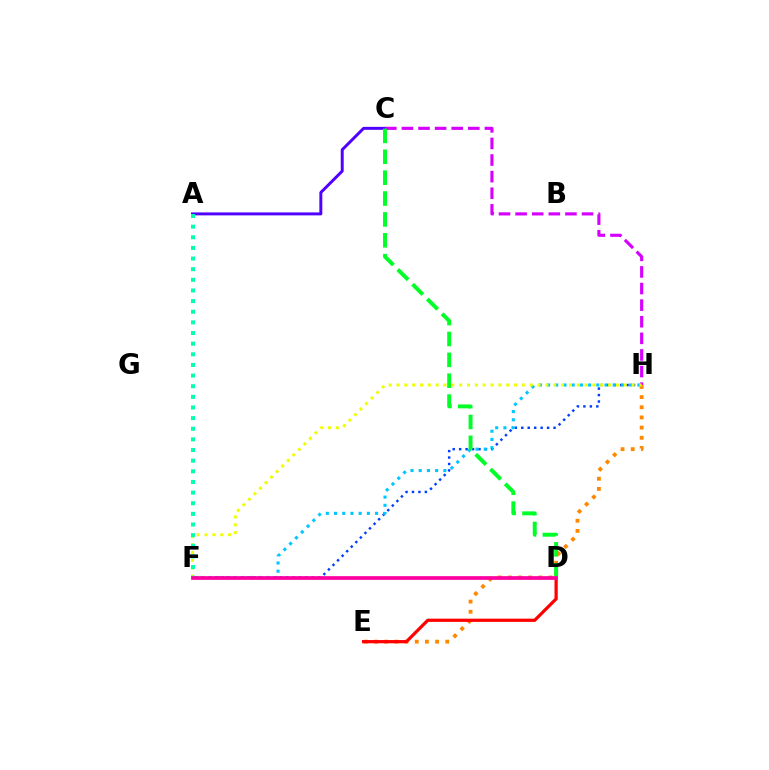{('F', 'H'): [{'color': '#003fff', 'line_style': 'dotted', 'thickness': 1.75}, {'color': '#00c7ff', 'line_style': 'dotted', 'thickness': 2.23}, {'color': '#eeff00', 'line_style': 'dotted', 'thickness': 2.13}], ('E', 'H'): [{'color': '#ff8800', 'line_style': 'dotted', 'thickness': 2.76}], ('A', 'C'): [{'color': '#4f00ff', 'line_style': 'solid', 'thickness': 2.13}], ('D', 'E'): [{'color': '#ff0000', 'line_style': 'solid', 'thickness': 2.32}], ('D', 'F'): [{'color': '#66ff00', 'line_style': 'dashed', 'thickness': 1.53}, {'color': '#ff00a0', 'line_style': 'solid', 'thickness': 2.67}], ('C', 'H'): [{'color': '#d600ff', 'line_style': 'dashed', 'thickness': 2.26}], ('C', 'D'): [{'color': '#00ff27', 'line_style': 'dashed', 'thickness': 2.84}], ('A', 'F'): [{'color': '#00ffaf', 'line_style': 'dotted', 'thickness': 2.89}]}